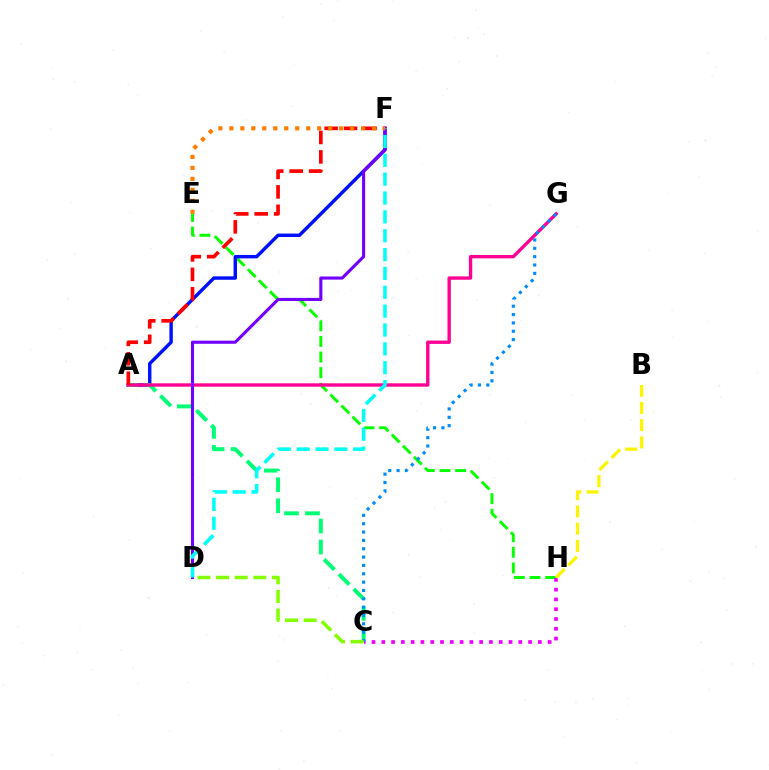{('E', 'H'): [{'color': '#08ff00', 'line_style': 'dashed', 'thickness': 2.12}], ('A', 'F'): [{'color': '#0010ff', 'line_style': 'solid', 'thickness': 2.47}, {'color': '#ff0000', 'line_style': 'dashed', 'thickness': 2.64}], ('A', 'C'): [{'color': '#00ff74', 'line_style': 'dashed', 'thickness': 2.85}], ('C', 'H'): [{'color': '#ee00ff', 'line_style': 'dotted', 'thickness': 2.66}], ('A', 'G'): [{'color': '#ff0094', 'line_style': 'solid', 'thickness': 2.42}], ('B', 'H'): [{'color': '#fcf500', 'line_style': 'dashed', 'thickness': 2.34}], ('C', 'G'): [{'color': '#008cff', 'line_style': 'dotted', 'thickness': 2.27}], ('D', 'F'): [{'color': '#7200ff', 'line_style': 'solid', 'thickness': 2.23}, {'color': '#00fff6', 'line_style': 'dashed', 'thickness': 2.56}], ('E', 'F'): [{'color': '#ff7c00', 'line_style': 'dotted', 'thickness': 2.98}], ('C', 'D'): [{'color': '#84ff00', 'line_style': 'dashed', 'thickness': 2.53}]}